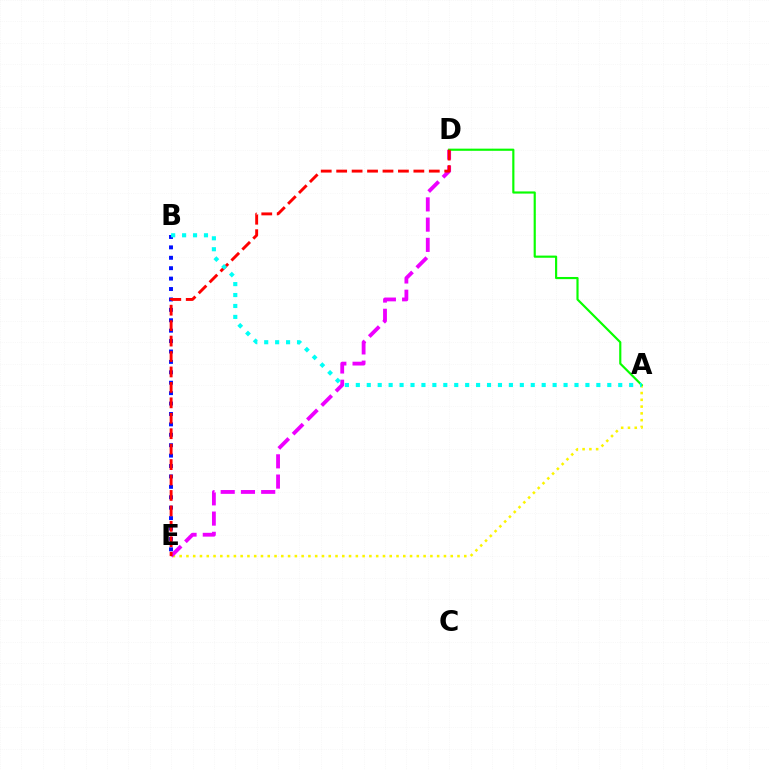{('A', 'E'): [{'color': '#fcf500', 'line_style': 'dotted', 'thickness': 1.84}], ('B', 'E'): [{'color': '#0010ff', 'line_style': 'dotted', 'thickness': 2.83}], ('D', 'E'): [{'color': '#ee00ff', 'line_style': 'dashed', 'thickness': 2.75}, {'color': '#ff0000', 'line_style': 'dashed', 'thickness': 2.1}], ('A', 'D'): [{'color': '#08ff00', 'line_style': 'solid', 'thickness': 1.56}], ('A', 'B'): [{'color': '#00fff6', 'line_style': 'dotted', 'thickness': 2.97}]}